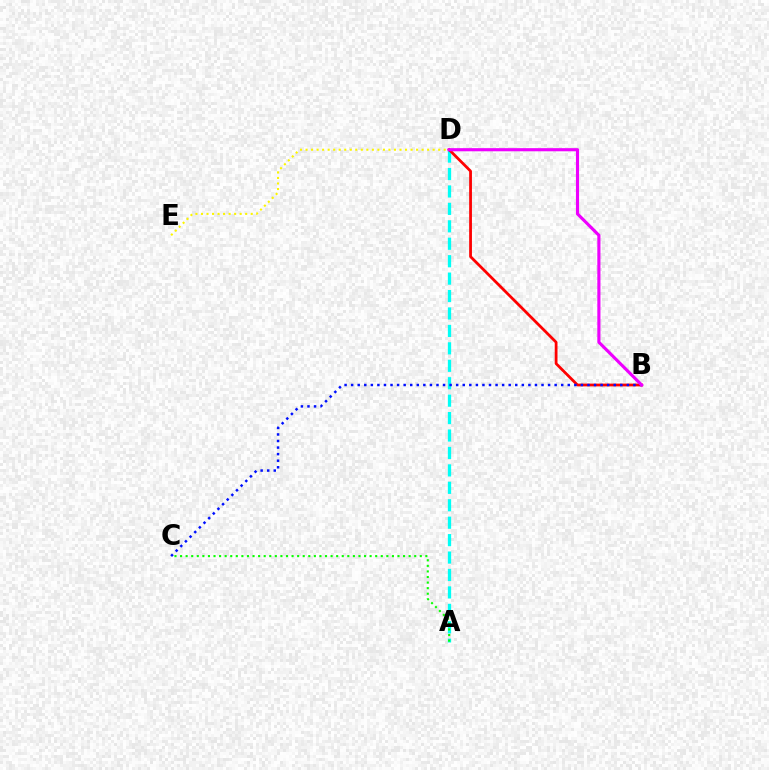{('A', 'D'): [{'color': '#00fff6', 'line_style': 'dashed', 'thickness': 2.37}], ('B', 'D'): [{'color': '#ff0000', 'line_style': 'solid', 'thickness': 2.0}, {'color': '#ee00ff', 'line_style': 'solid', 'thickness': 2.26}], ('A', 'C'): [{'color': '#08ff00', 'line_style': 'dotted', 'thickness': 1.51}], ('D', 'E'): [{'color': '#fcf500', 'line_style': 'dotted', 'thickness': 1.5}], ('B', 'C'): [{'color': '#0010ff', 'line_style': 'dotted', 'thickness': 1.78}]}